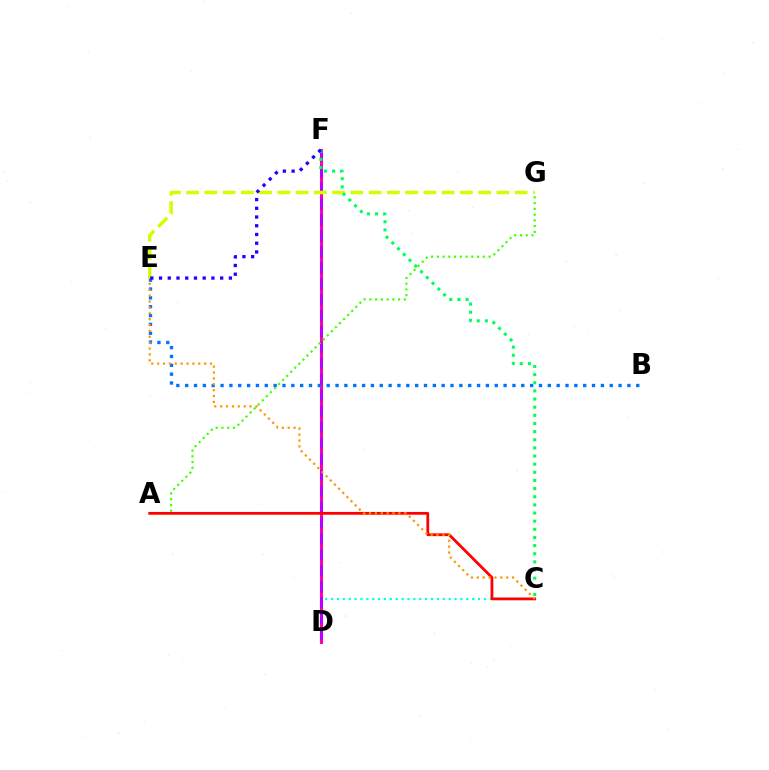{('C', 'D'): [{'color': '#00fff6', 'line_style': 'dotted', 'thickness': 1.6}], ('D', 'F'): [{'color': '#ff00ac', 'line_style': 'solid', 'thickness': 2.21}, {'color': '#b900ff', 'line_style': 'dashed', 'thickness': 2.17}], ('B', 'E'): [{'color': '#0074ff', 'line_style': 'dotted', 'thickness': 2.4}], ('E', 'G'): [{'color': '#d1ff00', 'line_style': 'dashed', 'thickness': 2.48}], ('A', 'G'): [{'color': '#3dff00', 'line_style': 'dotted', 'thickness': 1.56}], ('A', 'C'): [{'color': '#ff0000', 'line_style': 'solid', 'thickness': 2.0}], ('C', 'F'): [{'color': '#00ff5c', 'line_style': 'dotted', 'thickness': 2.21}], ('C', 'E'): [{'color': '#ff9400', 'line_style': 'dotted', 'thickness': 1.6}], ('E', 'F'): [{'color': '#2500ff', 'line_style': 'dotted', 'thickness': 2.37}]}